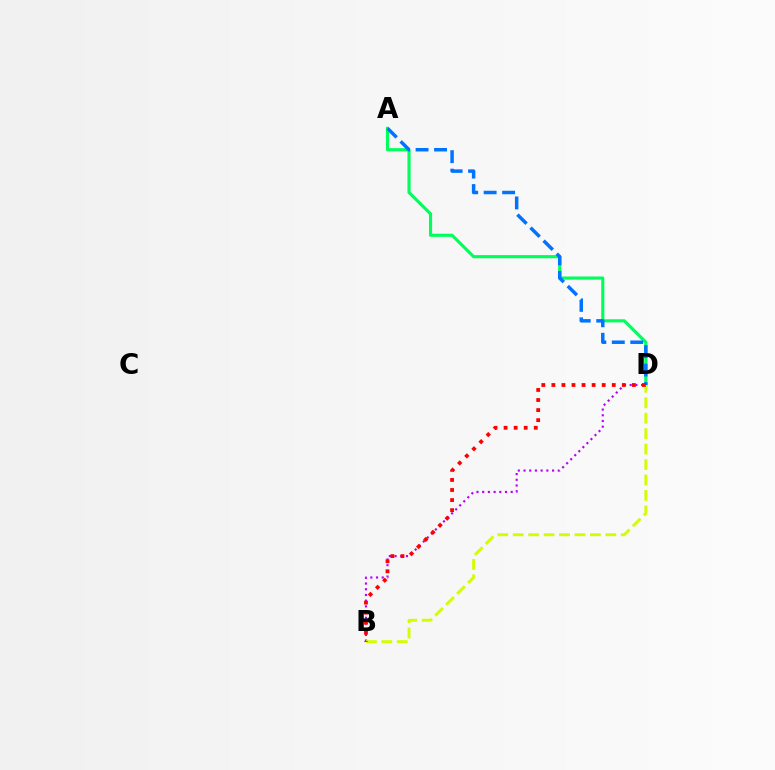{('A', 'D'): [{'color': '#00ff5c', 'line_style': 'solid', 'thickness': 2.26}, {'color': '#0074ff', 'line_style': 'dashed', 'thickness': 2.51}], ('B', 'D'): [{'color': '#b900ff', 'line_style': 'dotted', 'thickness': 1.55}, {'color': '#d1ff00', 'line_style': 'dashed', 'thickness': 2.1}, {'color': '#ff0000', 'line_style': 'dotted', 'thickness': 2.73}]}